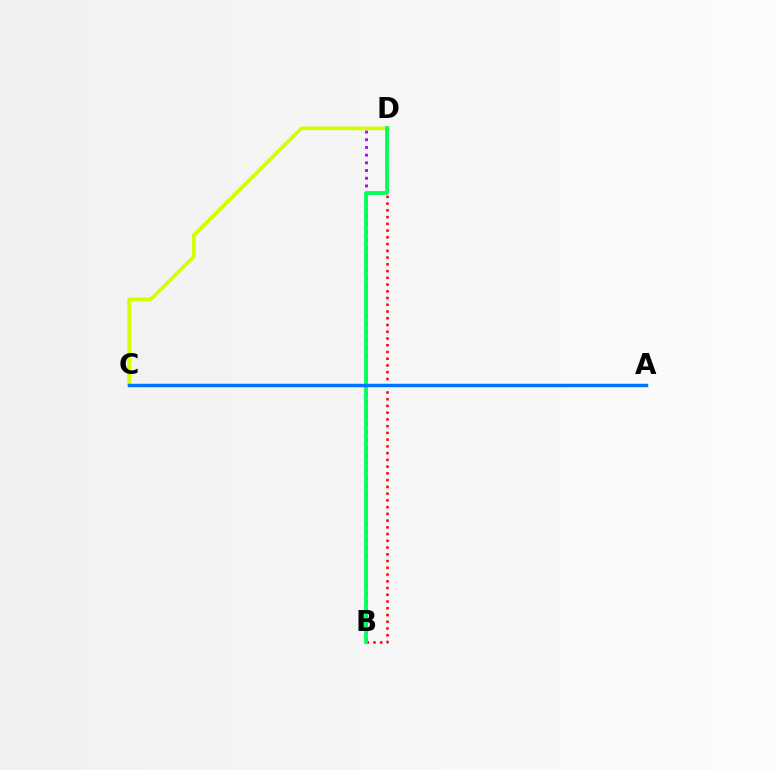{('B', 'D'): [{'color': '#b900ff', 'line_style': 'dotted', 'thickness': 2.09}, {'color': '#ff0000', 'line_style': 'dotted', 'thickness': 1.83}, {'color': '#00ff5c', 'line_style': 'solid', 'thickness': 2.72}], ('C', 'D'): [{'color': '#d1ff00', 'line_style': 'solid', 'thickness': 2.67}], ('A', 'C'): [{'color': '#0074ff', 'line_style': 'solid', 'thickness': 2.48}]}